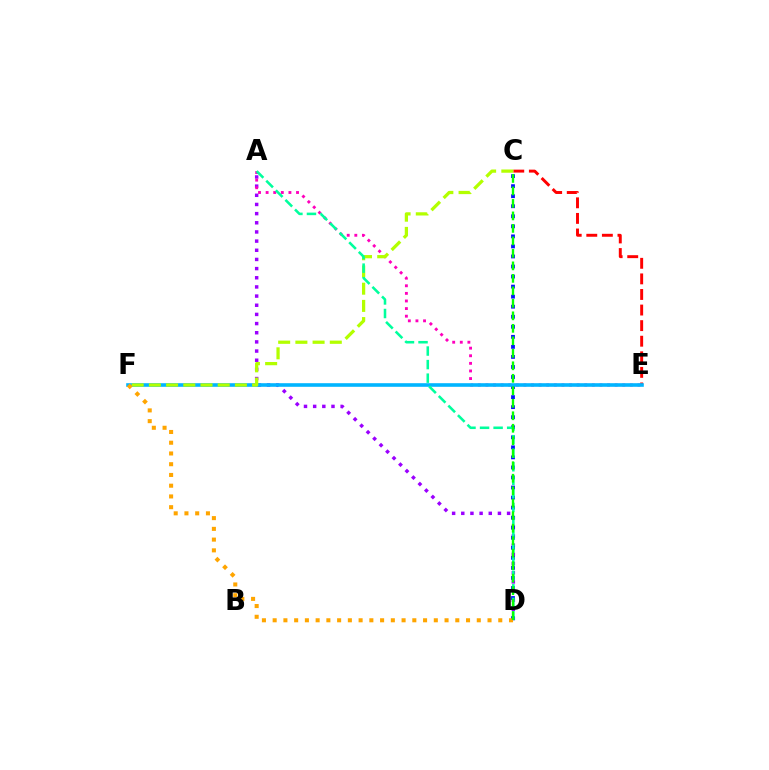{('A', 'D'): [{'color': '#9b00ff', 'line_style': 'dotted', 'thickness': 2.49}, {'color': '#00ff9d', 'line_style': 'dashed', 'thickness': 1.84}], ('C', 'E'): [{'color': '#ff0000', 'line_style': 'dashed', 'thickness': 2.12}], ('A', 'E'): [{'color': '#ff00bd', 'line_style': 'dotted', 'thickness': 2.07}], ('C', 'D'): [{'color': '#0010ff', 'line_style': 'dotted', 'thickness': 2.73}, {'color': '#08ff00', 'line_style': 'dashed', 'thickness': 1.7}], ('E', 'F'): [{'color': '#00b5ff', 'line_style': 'solid', 'thickness': 2.59}], ('C', 'F'): [{'color': '#b3ff00', 'line_style': 'dashed', 'thickness': 2.34}], ('D', 'F'): [{'color': '#ffa500', 'line_style': 'dotted', 'thickness': 2.92}]}